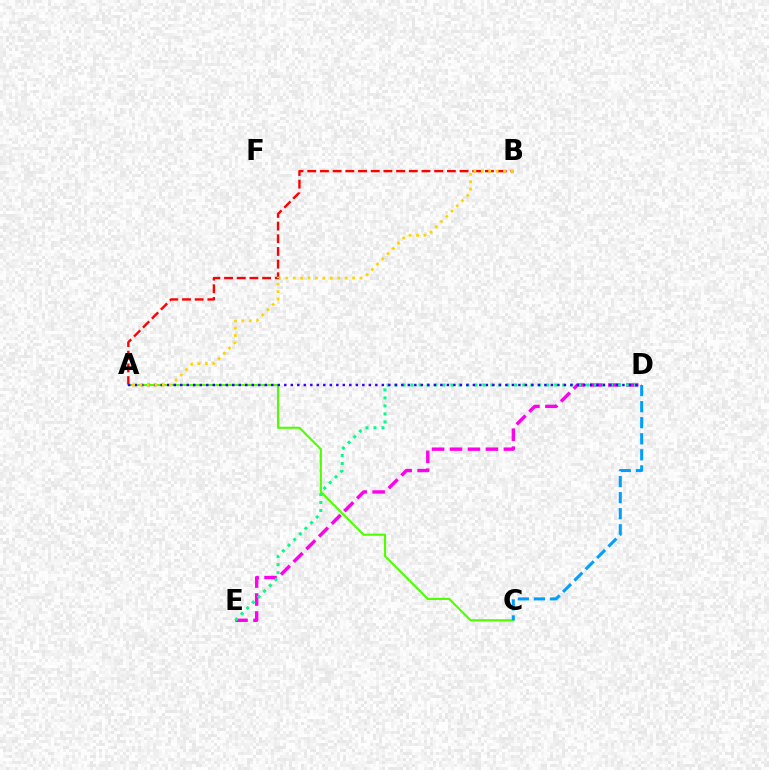{('A', 'B'): [{'color': '#ff0000', 'line_style': 'dashed', 'thickness': 1.72}, {'color': '#ffd500', 'line_style': 'dotted', 'thickness': 2.02}], ('A', 'C'): [{'color': '#4fff00', 'line_style': 'solid', 'thickness': 1.52}], ('D', 'E'): [{'color': '#ff00ed', 'line_style': 'dashed', 'thickness': 2.44}, {'color': '#00ff86', 'line_style': 'dotted', 'thickness': 2.17}], ('A', 'D'): [{'color': '#3700ff', 'line_style': 'dotted', 'thickness': 1.77}], ('C', 'D'): [{'color': '#009eff', 'line_style': 'dashed', 'thickness': 2.18}]}